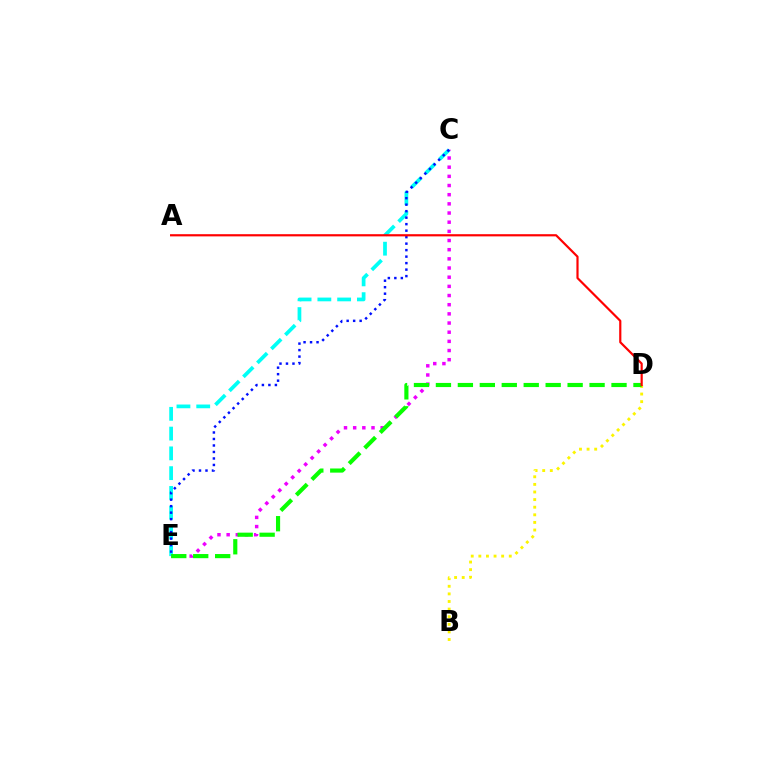{('C', 'E'): [{'color': '#00fff6', 'line_style': 'dashed', 'thickness': 2.69}, {'color': '#ee00ff', 'line_style': 'dotted', 'thickness': 2.49}, {'color': '#0010ff', 'line_style': 'dotted', 'thickness': 1.76}], ('B', 'D'): [{'color': '#fcf500', 'line_style': 'dotted', 'thickness': 2.07}], ('D', 'E'): [{'color': '#08ff00', 'line_style': 'dashed', 'thickness': 2.98}], ('A', 'D'): [{'color': '#ff0000', 'line_style': 'solid', 'thickness': 1.57}]}